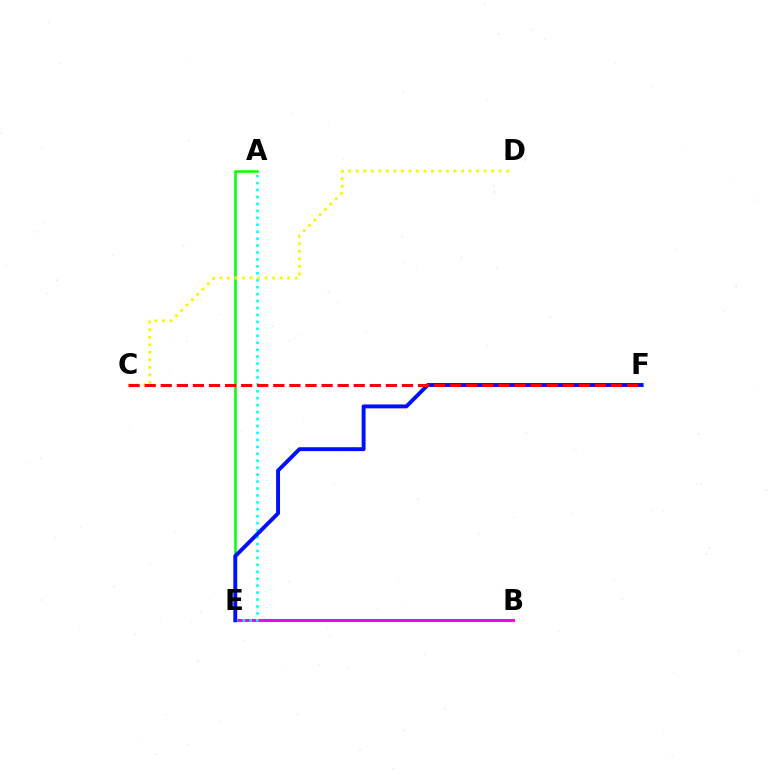{('B', 'E'): [{'color': '#ee00ff', 'line_style': 'solid', 'thickness': 2.12}], ('A', 'E'): [{'color': '#08ff00', 'line_style': 'solid', 'thickness': 1.84}, {'color': '#00fff6', 'line_style': 'dotted', 'thickness': 1.89}], ('E', 'F'): [{'color': '#0010ff', 'line_style': 'solid', 'thickness': 2.81}], ('C', 'D'): [{'color': '#fcf500', 'line_style': 'dotted', 'thickness': 2.04}], ('C', 'F'): [{'color': '#ff0000', 'line_style': 'dashed', 'thickness': 2.18}]}